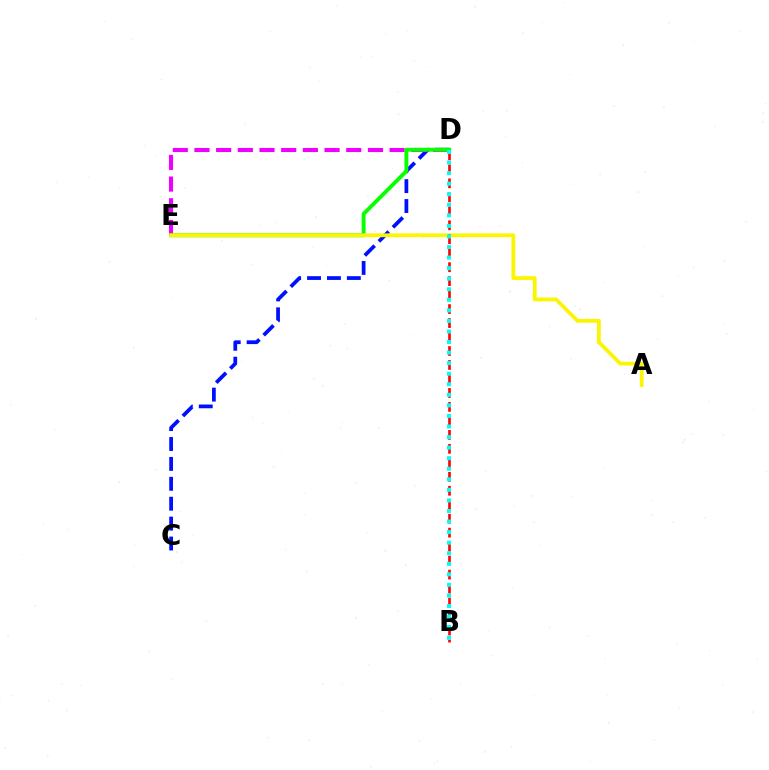{('C', 'D'): [{'color': '#0010ff', 'line_style': 'dashed', 'thickness': 2.7}], ('D', 'E'): [{'color': '#ee00ff', 'line_style': 'dashed', 'thickness': 2.95}, {'color': '#08ff00', 'line_style': 'solid', 'thickness': 2.8}], ('A', 'E'): [{'color': '#fcf500', 'line_style': 'solid', 'thickness': 2.72}], ('B', 'D'): [{'color': '#ff0000', 'line_style': 'dashed', 'thickness': 1.9}, {'color': '#00fff6', 'line_style': 'dotted', 'thickness': 2.87}]}